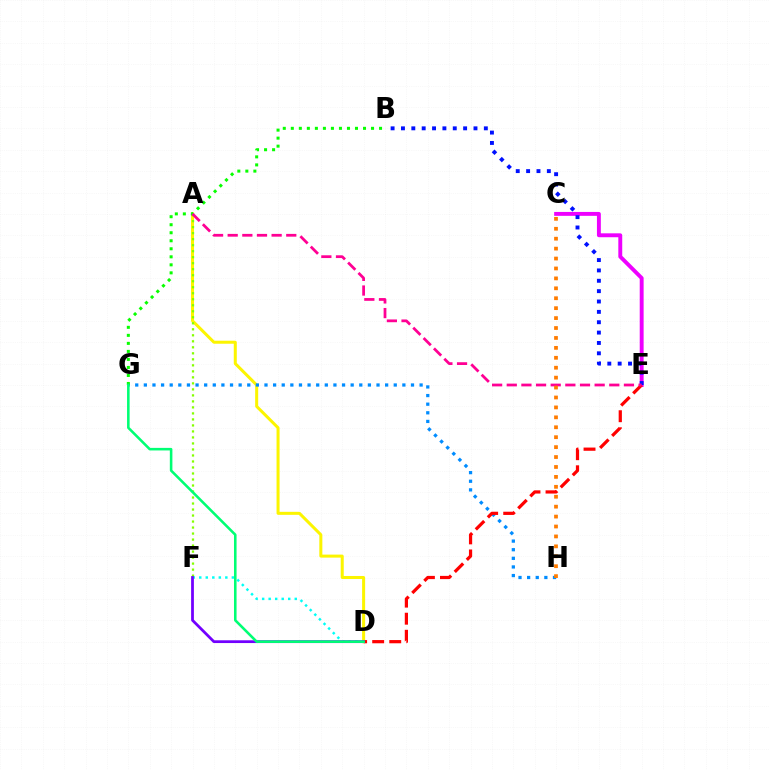{('A', 'D'): [{'color': '#fcf500', 'line_style': 'solid', 'thickness': 2.17}], ('A', 'F'): [{'color': '#84ff00', 'line_style': 'dotted', 'thickness': 1.63}], ('C', 'E'): [{'color': '#ee00ff', 'line_style': 'solid', 'thickness': 2.81}], ('G', 'H'): [{'color': '#008cff', 'line_style': 'dotted', 'thickness': 2.34}], ('B', 'G'): [{'color': '#08ff00', 'line_style': 'dotted', 'thickness': 2.18}], ('D', 'E'): [{'color': '#ff0000', 'line_style': 'dashed', 'thickness': 2.32}], ('B', 'E'): [{'color': '#0010ff', 'line_style': 'dotted', 'thickness': 2.81}], ('D', 'F'): [{'color': '#00fff6', 'line_style': 'dotted', 'thickness': 1.77}, {'color': '#7200ff', 'line_style': 'solid', 'thickness': 1.99}], ('A', 'E'): [{'color': '#ff0094', 'line_style': 'dashed', 'thickness': 1.99}], ('C', 'H'): [{'color': '#ff7c00', 'line_style': 'dotted', 'thickness': 2.7}], ('D', 'G'): [{'color': '#00ff74', 'line_style': 'solid', 'thickness': 1.85}]}